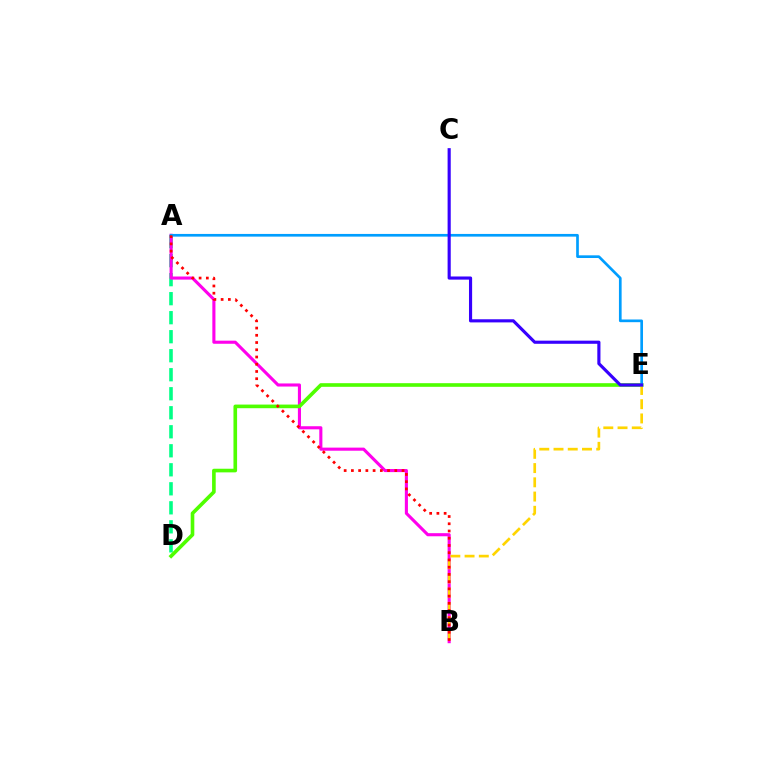{('A', 'D'): [{'color': '#00ff86', 'line_style': 'dashed', 'thickness': 2.58}], ('A', 'B'): [{'color': '#ff00ed', 'line_style': 'solid', 'thickness': 2.23}, {'color': '#ff0000', 'line_style': 'dotted', 'thickness': 1.97}], ('D', 'E'): [{'color': '#4fff00', 'line_style': 'solid', 'thickness': 2.62}], ('B', 'E'): [{'color': '#ffd500', 'line_style': 'dashed', 'thickness': 1.93}], ('A', 'E'): [{'color': '#009eff', 'line_style': 'solid', 'thickness': 1.93}], ('C', 'E'): [{'color': '#3700ff', 'line_style': 'solid', 'thickness': 2.26}]}